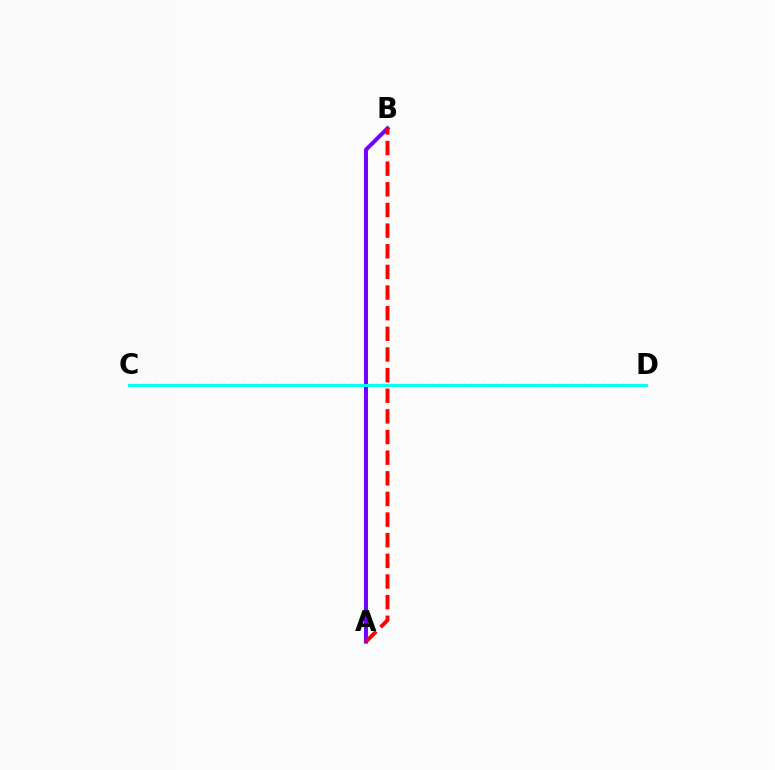{('A', 'B'): [{'color': '#7200ff', 'line_style': 'solid', 'thickness': 2.88}, {'color': '#ff0000', 'line_style': 'dashed', 'thickness': 2.8}], ('C', 'D'): [{'color': '#84ff00', 'line_style': 'dotted', 'thickness': 1.72}, {'color': '#00fff6', 'line_style': 'solid', 'thickness': 2.11}]}